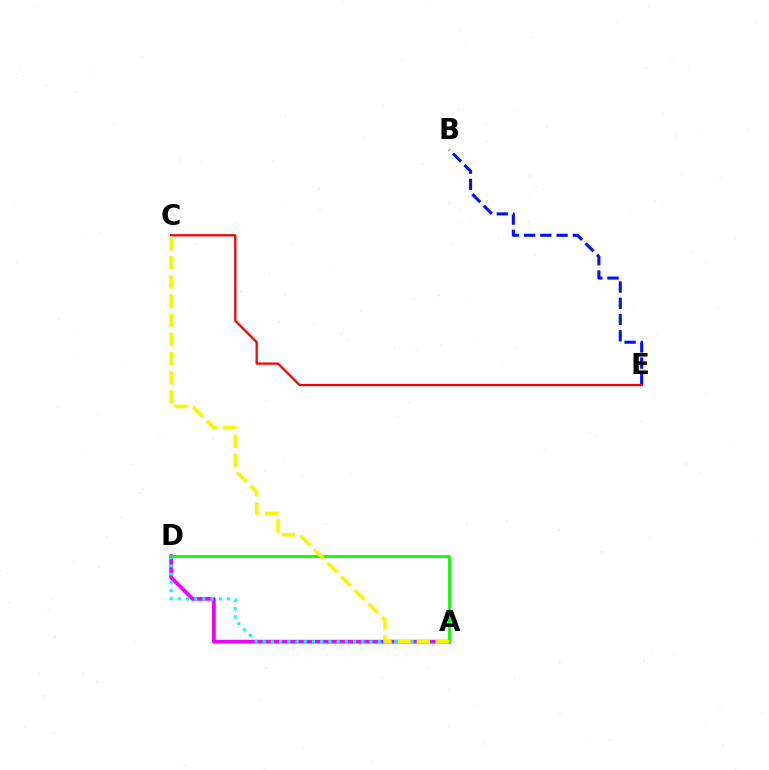{('B', 'E'): [{'color': '#0010ff', 'line_style': 'dashed', 'thickness': 2.21}], ('A', 'D'): [{'color': '#ee00ff', 'line_style': 'solid', 'thickness': 2.68}, {'color': '#00fff6', 'line_style': 'dotted', 'thickness': 2.23}, {'color': '#08ff00', 'line_style': 'solid', 'thickness': 2.0}], ('C', 'E'): [{'color': '#ff0000', 'line_style': 'solid', 'thickness': 1.63}], ('A', 'C'): [{'color': '#fcf500', 'line_style': 'dashed', 'thickness': 2.6}]}